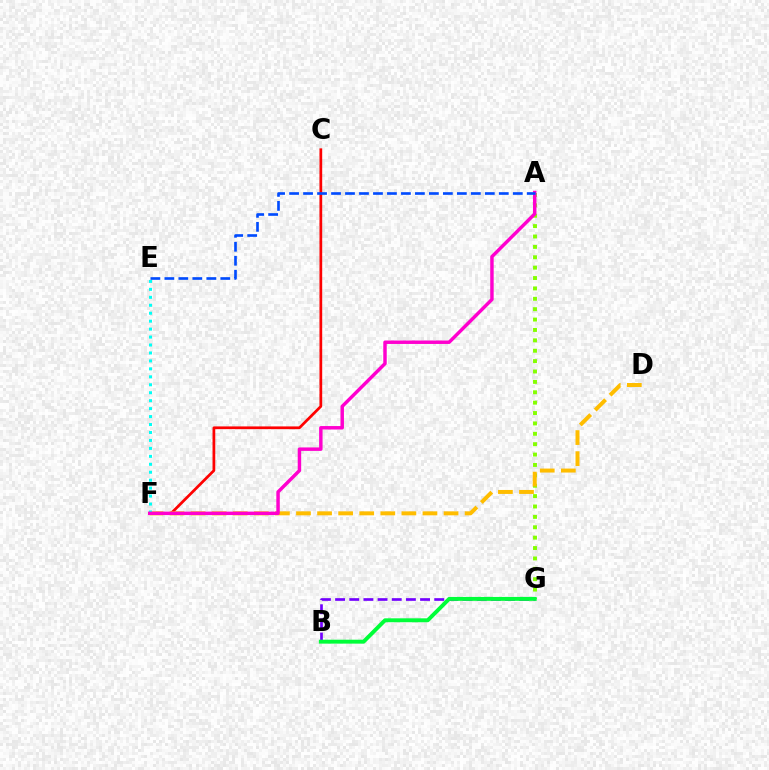{('A', 'G'): [{'color': '#84ff00', 'line_style': 'dotted', 'thickness': 2.82}], ('C', 'F'): [{'color': '#ff0000', 'line_style': 'solid', 'thickness': 1.96}], ('D', 'F'): [{'color': '#ffbd00', 'line_style': 'dashed', 'thickness': 2.86}], ('E', 'F'): [{'color': '#00fff6', 'line_style': 'dotted', 'thickness': 2.16}], ('A', 'F'): [{'color': '#ff00cf', 'line_style': 'solid', 'thickness': 2.48}], ('B', 'G'): [{'color': '#7200ff', 'line_style': 'dashed', 'thickness': 1.92}, {'color': '#00ff39', 'line_style': 'solid', 'thickness': 2.82}], ('A', 'E'): [{'color': '#004bff', 'line_style': 'dashed', 'thickness': 1.9}]}